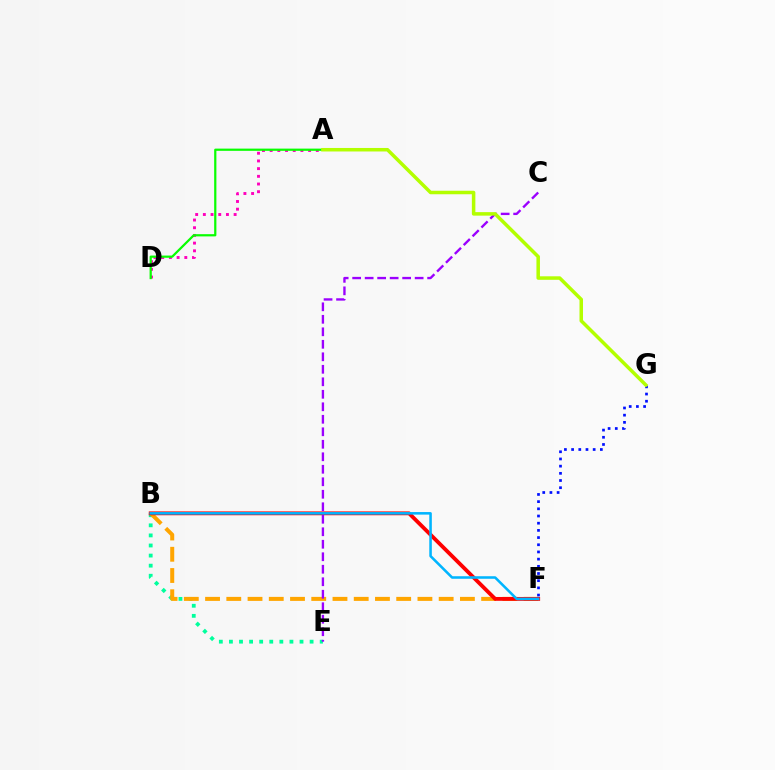{('B', 'E'): [{'color': '#00ff9d', 'line_style': 'dotted', 'thickness': 2.74}], ('B', 'F'): [{'color': '#ffa500', 'line_style': 'dashed', 'thickness': 2.89}, {'color': '#ff0000', 'line_style': 'solid', 'thickness': 2.76}, {'color': '#00b5ff', 'line_style': 'solid', 'thickness': 1.84}], ('A', 'D'): [{'color': '#ff00bd', 'line_style': 'dotted', 'thickness': 2.09}, {'color': '#08ff00', 'line_style': 'solid', 'thickness': 1.6}], ('C', 'E'): [{'color': '#9b00ff', 'line_style': 'dashed', 'thickness': 1.7}], ('F', 'G'): [{'color': '#0010ff', 'line_style': 'dotted', 'thickness': 1.95}], ('A', 'G'): [{'color': '#b3ff00', 'line_style': 'solid', 'thickness': 2.52}]}